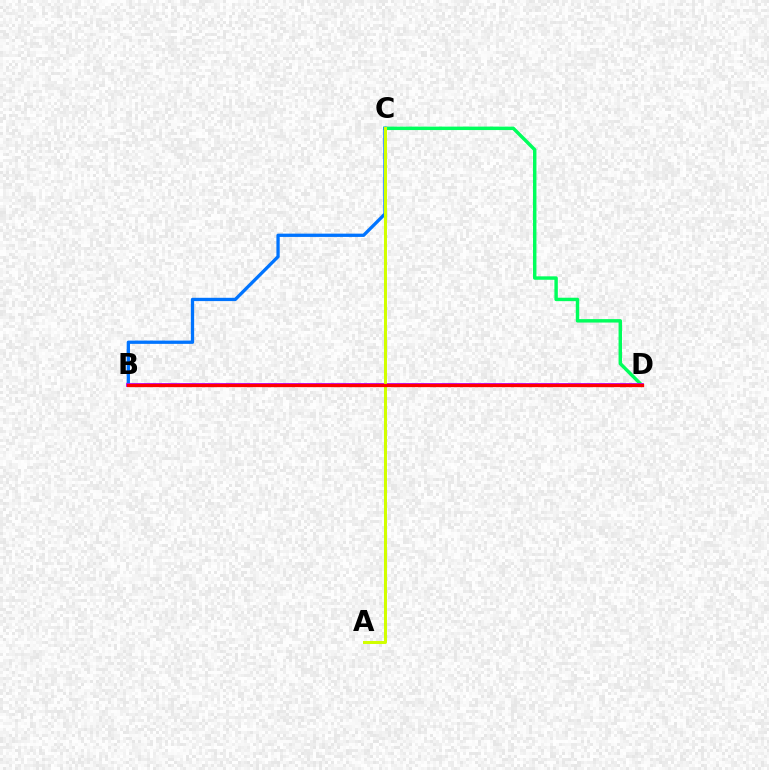{('C', 'D'): [{'color': '#00ff5c', 'line_style': 'solid', 'thickness': 2.47}], ('B', 'C'): [{'color': '#0074ff', 'line_style': 'solid', 'thickness': 2.37}], ('B', 'D'): [{'color': '#b900ff', 'line_style': 'solid', 'thickness': 2.7}, {'color': '#ff0000', 'line_style': 'solid', 'thickness': 2.38}], ('A', 'C'): [{'color': '#d1ff00', 'line_style': 'solid', 'thickness': 2.17}]}